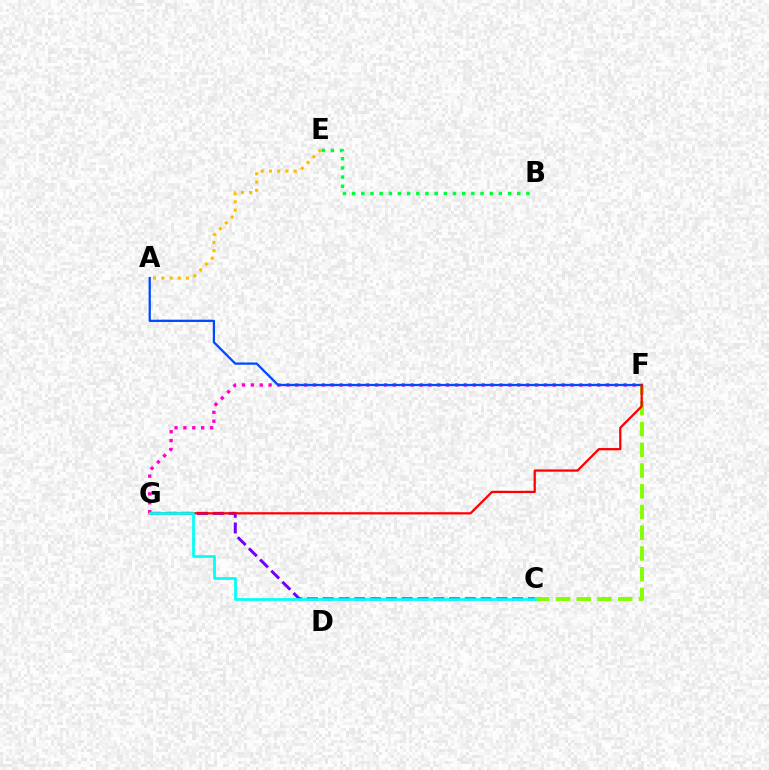{('C', 'F'): [{'color': '#84ff00', 'line_style': 'dashed', 'thickness': 2.82}], ('F', 'G'): [{'color': '#ff00cf', 'line_style': 'dotted', 'thickness': 2.41}, {'color': '#ff0000', 'line_style': 'solid', 'thickness': 1.63}], ('C', 'G'): [{'color': '#7200ff', 'line_style': 'dashed', 'thickness': 2.14}, {'color': '#00fff6', 'line_style': 'solid', 'thickness': 1.96}], ('A', 'F'): [{'color': '#004bff', 'line_style': 'solid', 'thickness': 1.64}], ('B', 'E'): [{'color': '#00ff39', 'line_style': 'dotted', 'thickness': 2.49}], ('A', 'E'): [{'color': '#ffbd00', 'line_style': 'dotted', 'thickness': 2.24}]}